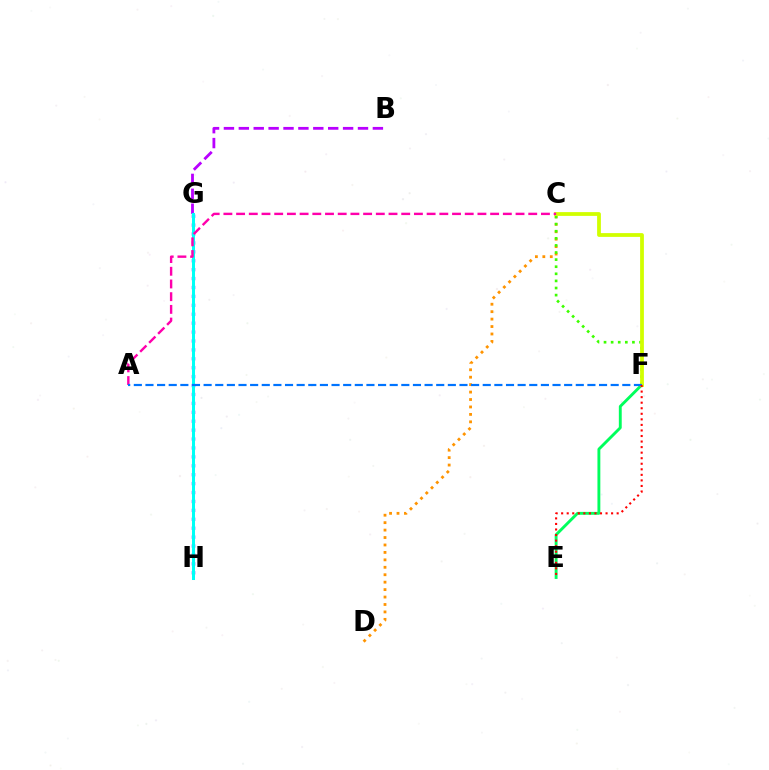{('E', 'F'): [{'color': '#00ff5c', 'line_style': 'solid', 'thickness': 2.07}, {'color': '#ff0000', 'line_style': 'dotted', 'thickness': 1.51}], ('B', 'G'): [{'color': '#b900ff', 'line_style': 'dashed', 'thickness': 2.02}], ('G', 'H'): [{'color': '#2500ff', 'line_style': 'dotted', 'thickness': 2.42}, {'color': '#00fff6', 'line_style': 'solid', 'thickness': 2.17}], ('C', 'D'): [{'color': '#ff9400', 'line_style': 'dotted', 'thickness': 2.02}], ('C', 'F'): [{'color': '#3dff00', 'line_style': 'dotted', 'thickness': 1.93}, {'color': '#d1ff00', 'line_style': 'solid', 'thickness': 2.72}], ('A', 'C'): [{'color': '#ff00ac', 'line_style': 'dashed', 'thickness': 1.73}], ('A', 'F'): [{'color': '#0074ff', 'line_style': 'dashed', 'thickness': 1.58}]}